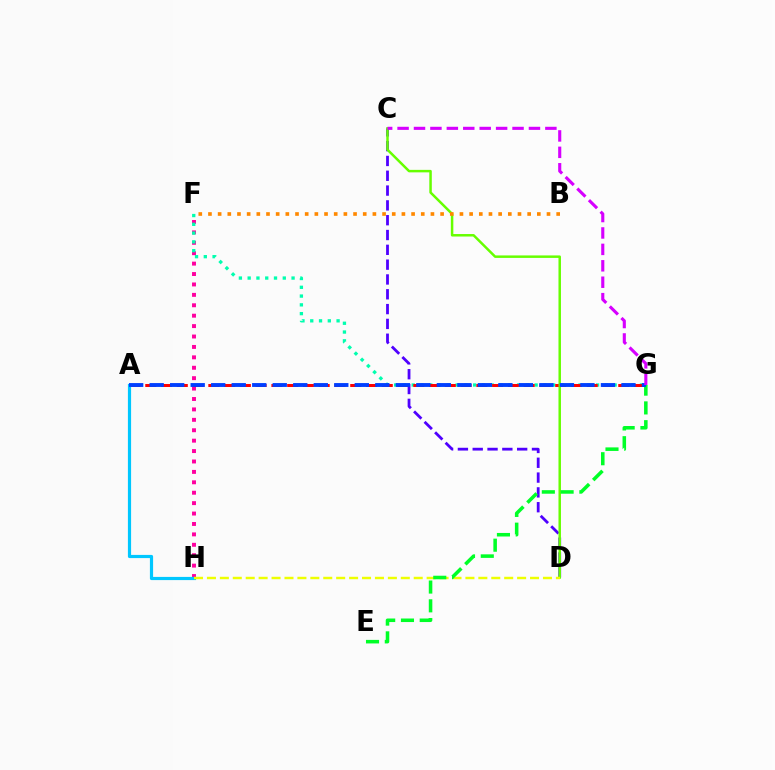{('C', 'D'): [{'color': '#4f00ff', 'line_style': 'dashed', 'thickness': 2.01}, {'color': '#66ff00', 'line_style': 'solid', 'thickness': 1.79}], ('F', 'H'): [{'color': '#ff00a0', 'line_style': 'dotted', 'thickness': 2.83}], ('F', 'G'): [{'color': '#00ffaf', 'line_style': 'dotted', 'thickness': 2.39}], ('A', 'G'): [{'color': '#ff0000', 'line_style': 'dashed', 'thickness': 2.14}, {'color': '#003fff', 'line_style': 'dashed', 'thickness': 2.79}], ('A', 'H'): [{'color': '#00c7ff', 'line_style': 'solid', 'thickness': 2.3}], ('D', 'H'): [{'color': '#eeff00', 'line_style': 'dashed', 'thickness': 1.76}], ('E', 'G'): [{'color': '#00ff27', 'line_style': 'dashed', 'thickness': 2.55}], ('C', 'G'): [{'color': '#d600ff', 'line_style': 'dashed', 'thickness': 2.23}], ('B', 'F'): [{'color': '#ff8800', 'line_style': 'dotted', 'thickness': 2.63}]}